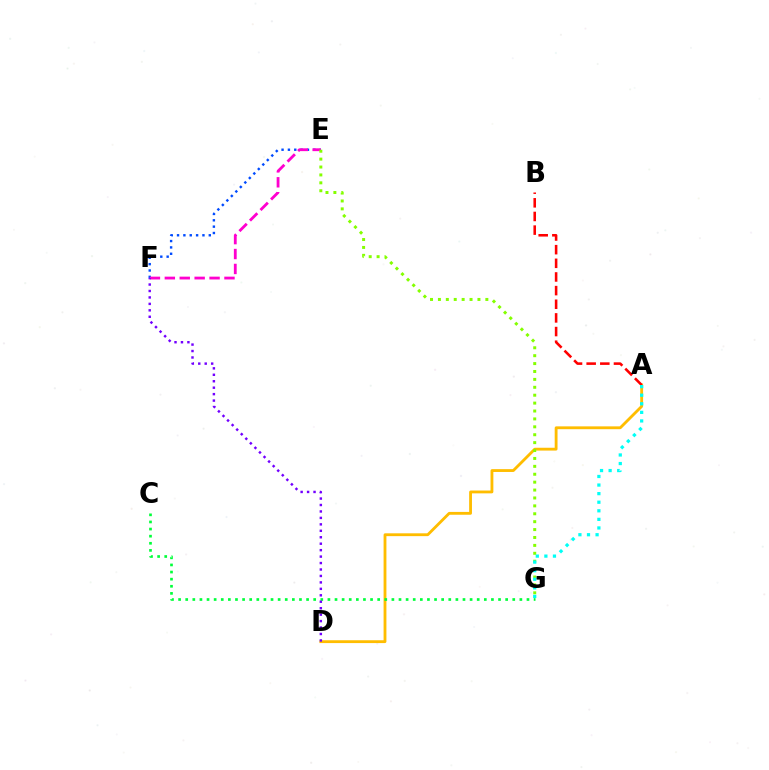{('E', 'F'): [{'color': '#004bff', 'line_style': 'dotted', 'thickness': 1.73}, {'color': '#ff00cf', 'line_style': 'dashed', 'thickness': 2.03}], ('A', 'D'): [{'color': '#ffbd00', 'line_style': 'solid', 'thickness': 2.04}], ('A', 'B'): [{'color': '#ff0000', 'line_style': 'dashed', 'thickness': 1.85}], ('E', 'G'): [{'color': '#84ff00', 'line_style': 'dotted', 'thickness': 2.15}], ('C', 'G'): [{'color': '#00ff39', 'line_style': 'dotted', 'thickness': 1.93}], ('D', 'F'): [{'color': '#7200ff', 'line_style': 'dotted', 'thickness': 1.75}], ('A', 'G'): [{'color': '#00fff6', 'line_style': 'dotted', 'thickness': 2.33}]}